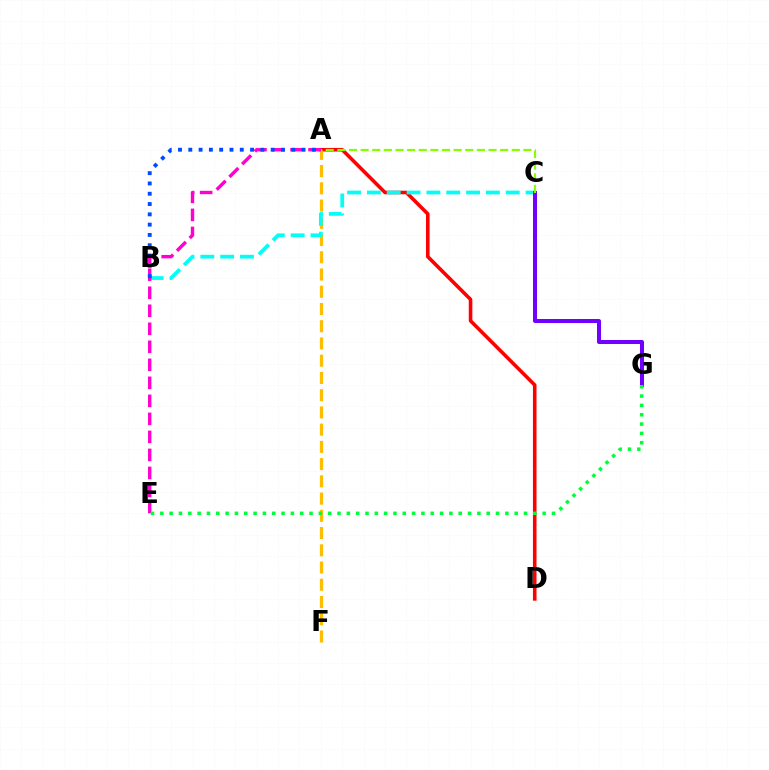{('A', 'D'): [{'color': '#ff0000', 'line_style': 'solid', 'thickness': 2.58}], ('A', 'F'): [{'color': '#ffbd00', 'line_style': 'dashed', 'thickness': 2.34}], ('B', 'C'): [{'color': '#00fff6', 'line_style': 'dashed', 'thickness': 2.69}], ('A', 'E'): [{'color': '#ff00cf', 'line_style': 'dashed', 'thickness': 2.45}], ('C', 'G'): [{'color': '#7200ff', 'line_style': 'solid', 'thickness': 2.89}], ('A', 'C'): [{'color': '#84ff00', 'line_style': 'dashed', 'thickness': 1.58}], ('E', 'G'): [{'color': '#00ff39', 'line_style': 'dotted', 'thickness': 2.53}], ('A', 'B'): [{'color': '#004bff', 'line_style': 'dotted', 'thickness': 2.8}]}